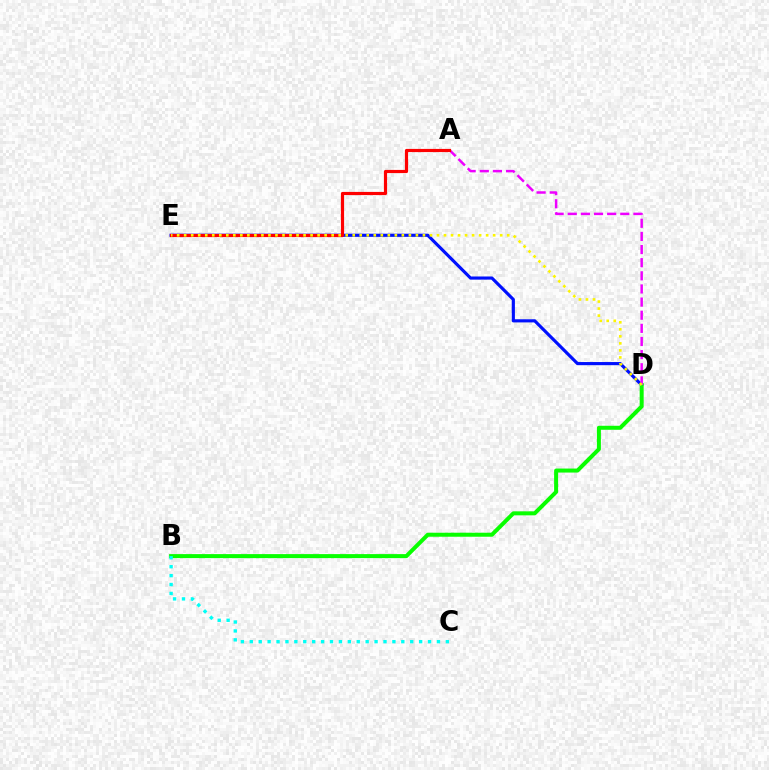{('D', 'E'): [{'color': '#0010ff', 'line_style': 'solid', 'thickness': 2.26}, {'color': '#fcf500', 'line_style': 'dotted', 'thickness': 1.91}], ('B', 'D'): [{'color': '#08ff00', 'line_style': 'solid', 'thickness': 2.88}], ('A', 'D'): [{'color': '#ee00ff', 'line_style': 'dashed', 'thickness': 1.78}], ('A', 'E'): [{'color': '#ff0000', 'line_style': 'solid', 'thickness': 2.29}], ('B', 'C'): [{'color': '#00fff6', 'line_style': 'dotted', 'thickness': 2.42}]}